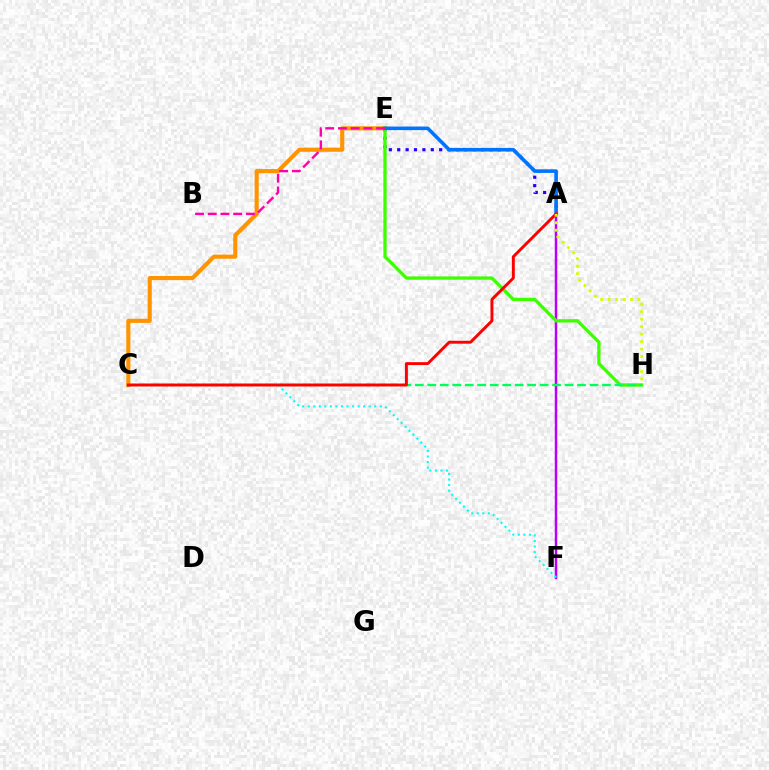{('A', 'E'): [{'color': '#2500ff', 'line_style': 'dotted', 'thickness': 2.28}, {'color': '#0074ff', 'line_style': 'solid', 'thickness': 2.59}], ('C', 'E'): [{'color': '#ff9400', 'line_style': 'solid', 'thickness': 2.96}], ('A', 'F'): [{'color': '#b900ff', 'line_style': 'solid', 'thickness': 1.79}], ('E', 'H'): [{'color': '#3dff00', 'line_style': 'solid', 'thickness': 2.38}], ('C', 'F'): [{'color': '#00fff6', 'line_style': 'dotted', 'thickness': 1.51}], ('C', 'H'): [{'color': '#00ff5c', 'line_style': 'dashed', 'thickness': 1.7}], ('B', 'E'): [{'color': '#ff00ac', 'line_style': 'dashed', 'thickness': 1.73}], ('A', 'C'): [{'color': '#ff0000', 'line_style': 'solid', 'thickness': 2.11}], ('A', 'H'): [{'color': '#d1ff00', 'line_style': 'dotted', 'thickness': 2.03}]}